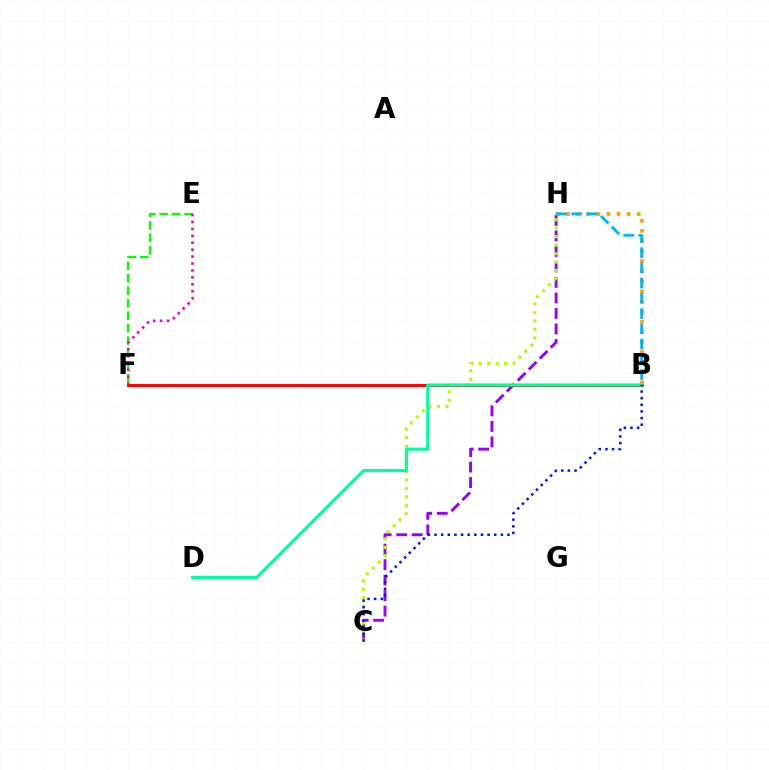{('C', 'H'): [{'color': '#9b00ff', 'line_style': 'dashed', 'thickness': 2.11}, {'color': '#b3ff00', 'line_style': 'dotted', 'thickness': 2.3}], ('E', 'F'): [{'color': '#08ff00', 'line_style': 'dashed', 'thickness': 1.7}, {'color': '#ff00bd', 'line_style': 'dotted', 'thickness': 1.88}], ('B', 'F'): [{'color': '#ff0000', 'line_style': 'solid', 'thickness': 2.1}], ('B', 'D'): [{'color': '#00ff9d', 'line_style': 'solid', 'thickness': 2.28}], ('B', 'H'): [{'color': '#ffa500', 'line_style': 'dotted', 'thickness': 2.74}, {'color': '#00b5ff', 'line_style': 'dashed', 'thickness': 2.07}], ('B', 'C'): [{'color': '#0010ff', 'line_style': 'dotted', 'thickness': 1.8}]}